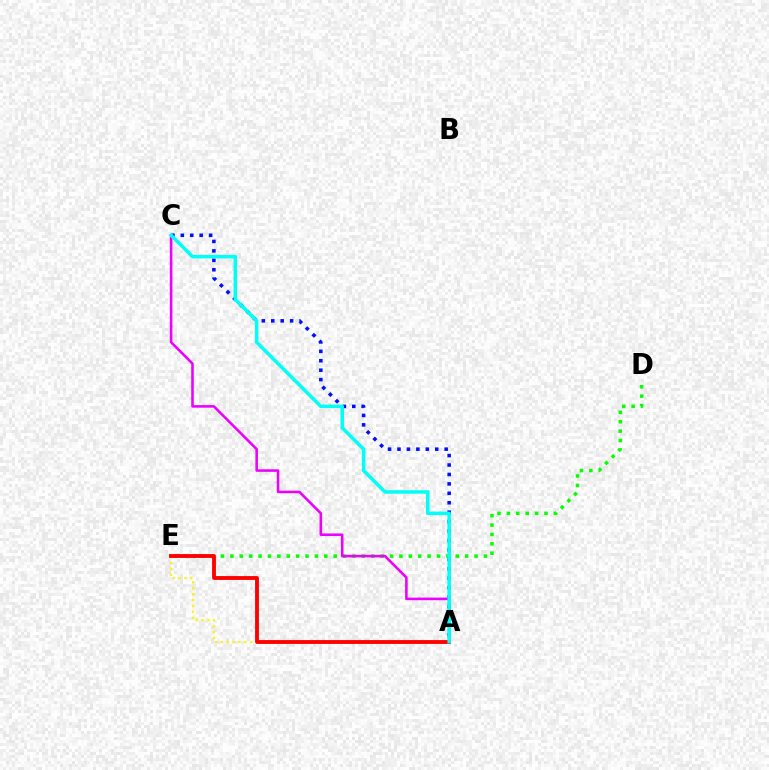{('A', 'C'): [{'color': '#0010ff', 'line_style': 'dotted', 'thickness': 2.56}, {'color': '#ee00ff', 'line_style': 'solid', 'thickness': 1.86}, {'color': '#00fff6', 'line_style': 'solid', 'thickness': 2.53}], ('D', 'E'): [{'color': '#08ff00', 'line_style': 'dotted', 'thickness': 2.55}], ('A', 'E'): [{'color': '#fcf500', 'line_style': 'dotted', 'thickness': 1.6}, {'color': '#ff0000', 'line_style': 'solid', 'thickness': 2.77}]}